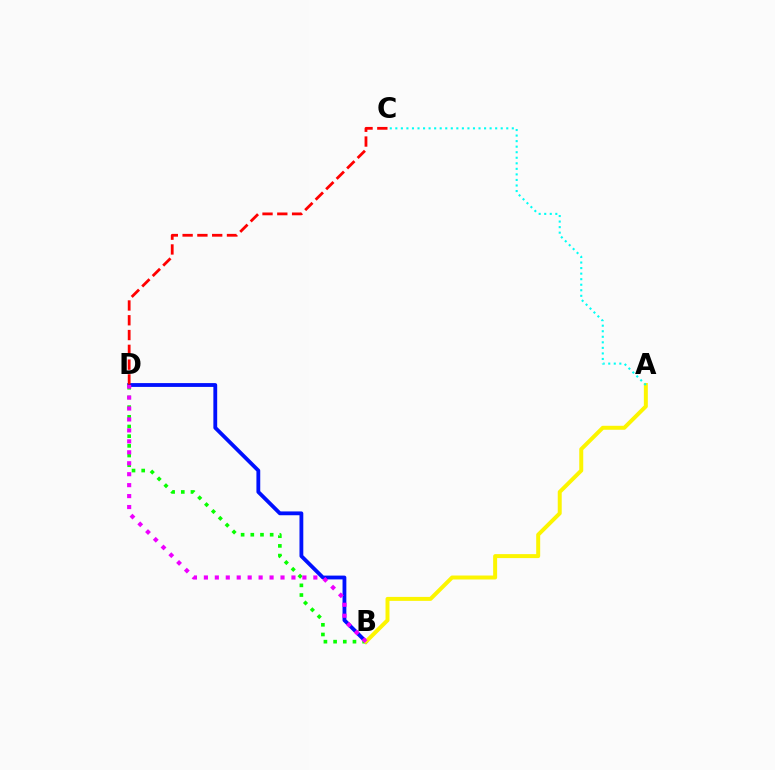{('B', 'D'): [{'color': '#0010ff', 'line_style': 'solid', 'thickness': 2.75}, {'color': '#08ff00', 'line_style': 'dotted', 'thickness': 2.63}, {'color': '#ee00ff', 'line_style': 'dotted', 'thickness': 2.97}], ('A', 'B'): [{'color': '#fcf500', 'line_style': 'solid', 'thickness': 2.86}], ('C', 'D'): [{'color': '#ff0000', 'line_style': 'dashed', 'thickness': 2.01}], ('A', 'C'): [{'color': '#00fff6', 'line_style': 'dotted', 'thickness': 1.51}]}